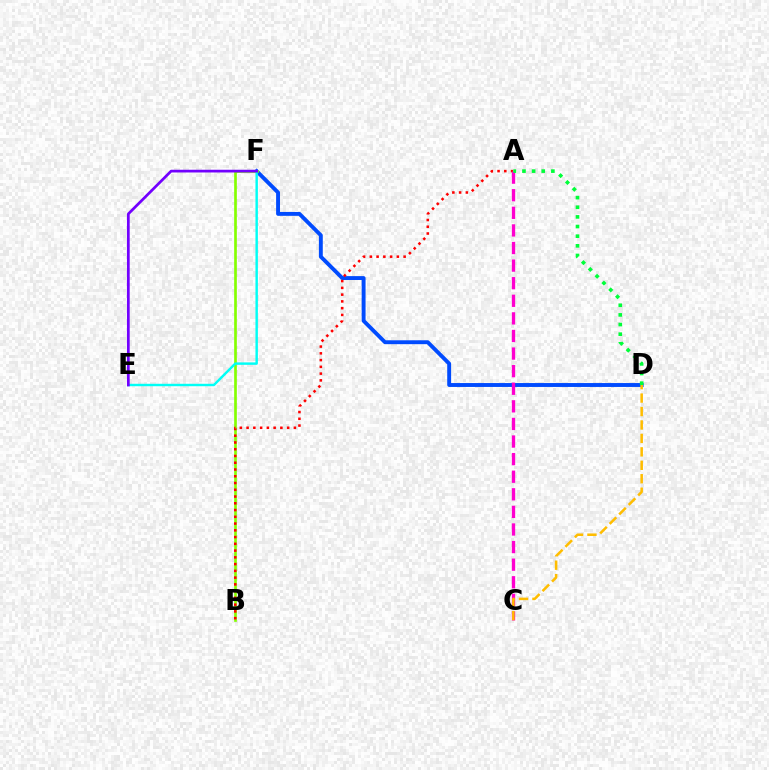{('D', 'F'): [{'color': '#004bff', 'line_style': 'solid', 'thickness': 2.8}], ('B', 'F'): [{'color': '#84ff00', 'line_style': 'solid', 'thickness': 1.93}], ('E', 'F'): [{'color': '#00fff6', 'line_style': 'solid', 'thickness': 1.75}, {'color': '#7200ff', 'line_style': 'solid', 'thickness': 1.96}], ('A', 'B'): [{'color': '#ff0000', 'line_style': 'dotted', 'thickness': 1.84}], ('A', 'C'): [{'color': '#ff00cf', 'line_style': 'dashed', 'thickness': 2.39}], ('C', 'D'): [{'color': '#ffbd00', 'line_style': 'dashed', 'thickness': 1.83}], ('A', 'D'): [{'color': '#00ff39', 'line_style': 'dotted', 'thickness': 2.62}]}